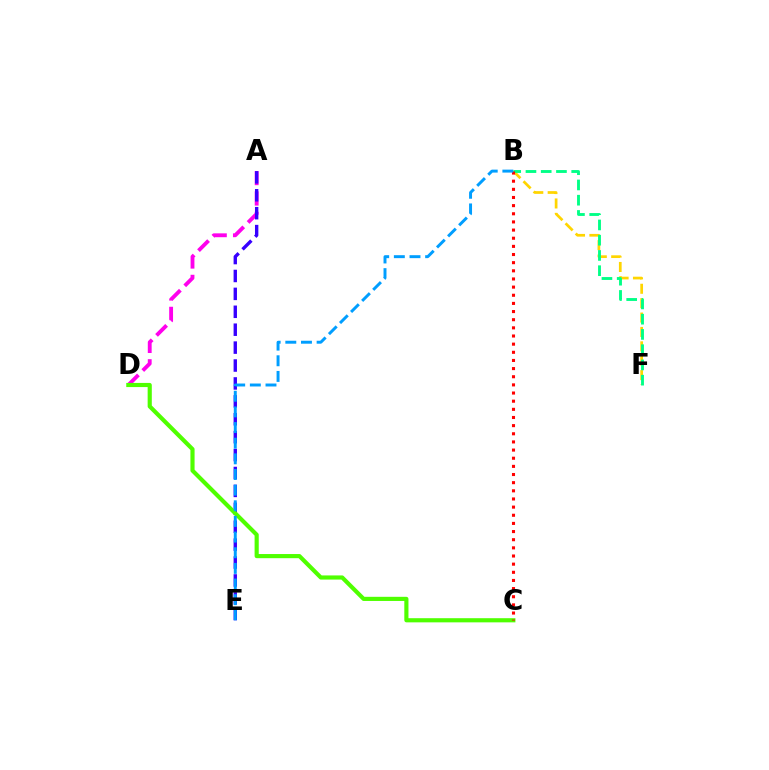{('A', 'D'): [{'color': '#ff00ed', 'line_style': 'dashed', 'thickness': 2.77}], ('A', 'E'): [{'color': '#3700ff', 'line_style': 'dashed', 'thickness': 2.43}], ('B', 'F'): [{'color': '#ffd500', 'line_style': 'dashed', 'thickness': 1.96}, {'color': '#00ff86', 'line_style': 'dashed', 'thickness': 2.07}], ('C', 'D'): [{'color': '#4fff00', 'line_style': 'solid', 'thickness': 2.99}], ('B', 'C'): [{'color': '#ff0000', 'line_style': 'dotted', 'thickness': 2.21}], ('B', 'E'): [{'color': '#009eff', 'line_style': 'dashed', 'thickness': 2.13}]}